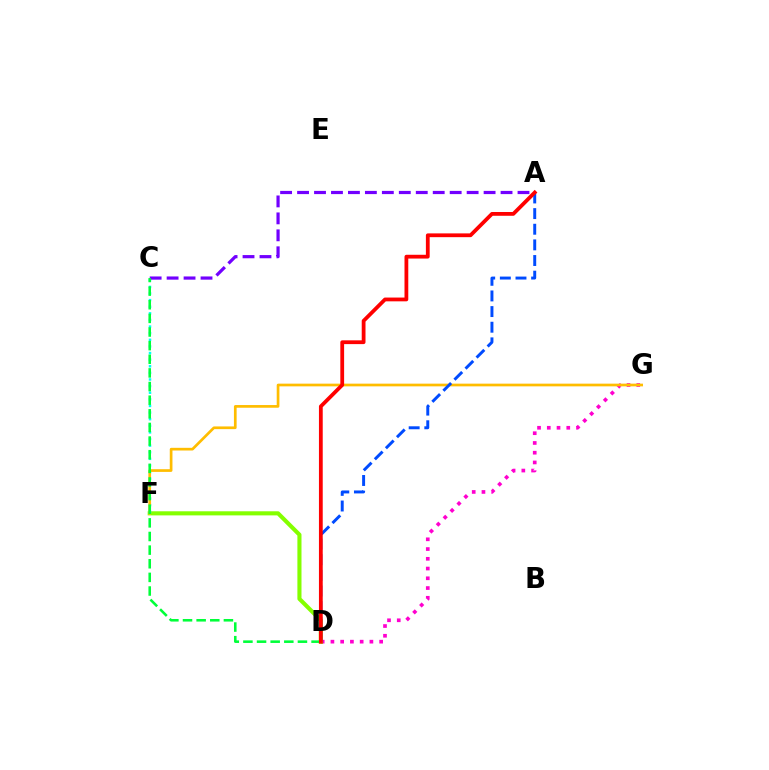{('D', 'G'): [{'color': '#ff00cf', 'line_style': 'dotted', 'thickness': 2.65}], ('D', 'F'): [{'color': '#84ff00', 'line_style': 'solid', 'thickness': 2.95}], ('C', 'F'): [{'color': '#00fff6', 'line_style': 'dotted', 'thickness': 1.8}], ('A', 'C'): [{'color': '#7200ff', 'line_style': 'dashed', 'thickness': 2.3}], ('F', 'G'): [{'color': '#ffbd00', 'line_style': 'solid', 'thickness': 1.94}], ('A', 'D'): [{'color': '#004bff', 'line_style': 'dashed', 'thickness': 2.12}, {'color': '#ff0000', 'line_style': 'solid', 'thickness': 2.72}], ('C', 'D'): [{'color': '#00ff39', 'line_style': 'dashed', 'thickness': 1.85}]}